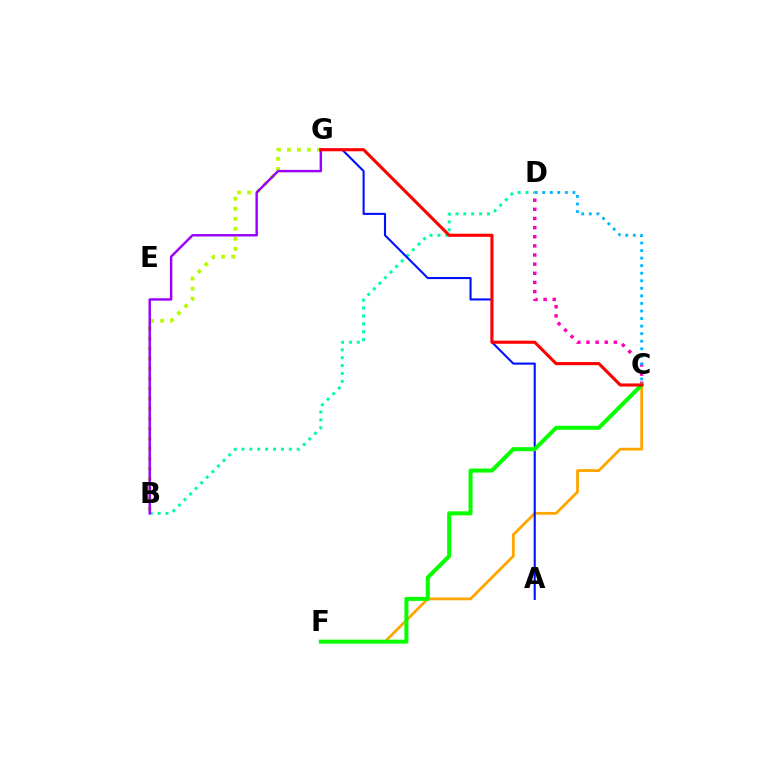{('B', 'D'): [{'color': '#00ff9d', 'line_style': 'dotted', 'thickness': 2.14}], ('B', 'G'): [{'color': '#b3ff00', 'line_style': 'dotted', 'thickness': 2.72}, {'color': '#9b00ff', 'line_style': 'solid', 'thickness': 1.76}], ('C', 'D'): [{'color': '#ff00bd', 'line_style': 'dotted', 'thickness': 2.48}, {'color': '#00b5ff', 'line_style': 'dotted', 'thickness': 2.05}], ('C', 'F'): [{'color': '#ffa500', 'line_style': 'solid', 'thickness': 2.01}, {'color': '#08ff00', 'line_style': 'solid', 'thickness': 2.9}], ('A', 'G'): [{'color': '#0010ff', 'line_style': 'solid', 'thickness': 1.51}], ('C', 'G'): [{'color': '#ff0000', 'line_style': 'solid', 'thickness': 2.23}]}